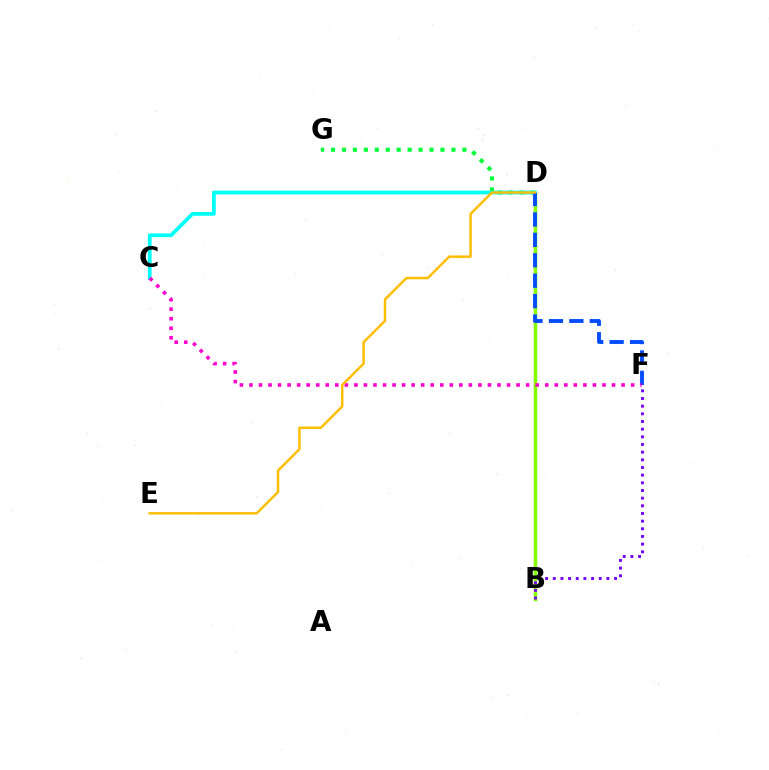{('B', 'D'): [{'color': '#ff0000', 'line_style': 'solid', 'thickness': 1.52}, {'color': '#84ff00', 'line_style': 'solid', 'thickness': 2.51}], ('D', 'G'): [{'color': '#00ff39', 'line_style': 'dotted', 'thickness': 2.97}], ('C', 'D'): [{'color': '#00fff6', 'line_style': 'solid', 'thickness': 2.69}], ('B', 'F'): [{'color': '#7200ff', 'line_style': 'dotted', 'thickness': 2.08}], ('D', 'F'): [{'color': '#004bff', 'line_style': 'dashed', 'thickness': 2.77}], ('C', 'F'): [{'color': '#ff00cf', 'line_style': 'dotted', 'thickness': 2.59}], ('D', 'E'): [{'color': '#ffbd00', 'line_style': 'solid', 'thickness': 1.76}]}